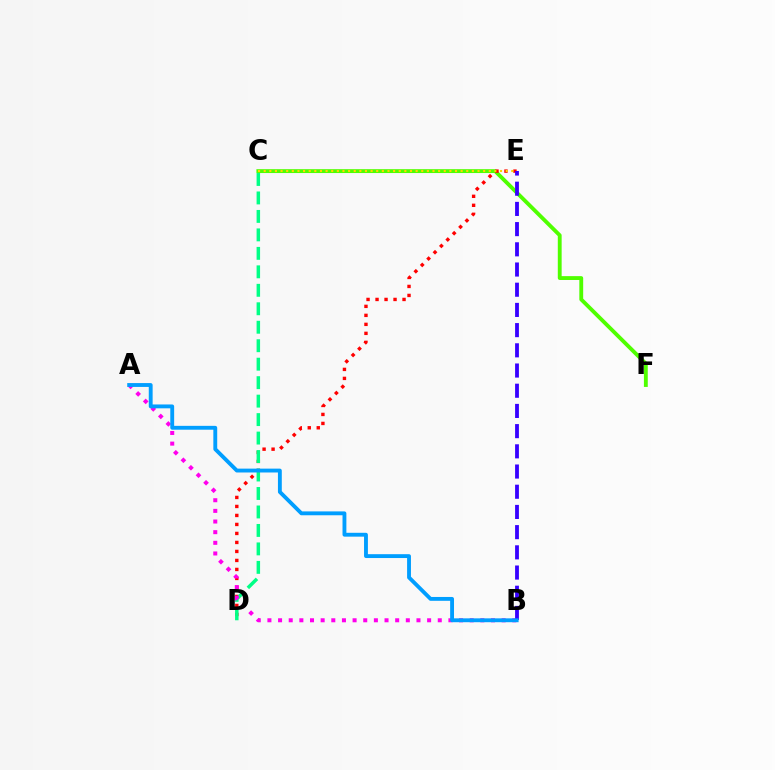{('C', 'F'): [{'color': '#4fff00', 'line_style': 'solid', 'thickness': 2.78}], ('D', 'E'): [{'color': '#ff0000', 'line_style': 'dotted', 'thickness': 2.44}], ('C', 'D'): [{'color': '#00ff86', 'line_style': 'dashed', 'thickness': 2.51}], ('A', 'B'): [{'color': '#ff00ed', 'line_style': 'dotted', 'thickness': 2.89}, {'color': '#009eff', 'line_style': 'solid', 'thickness': 2.78}], ('C', 'E'): [{'color': '#ffd500', 'line_style': 'dotted', 'thickness': 1.53}], ('B', 'E'): [{'color': '#3700ff', 'line_style': 'dashed', 'thickness': 2.74}]}